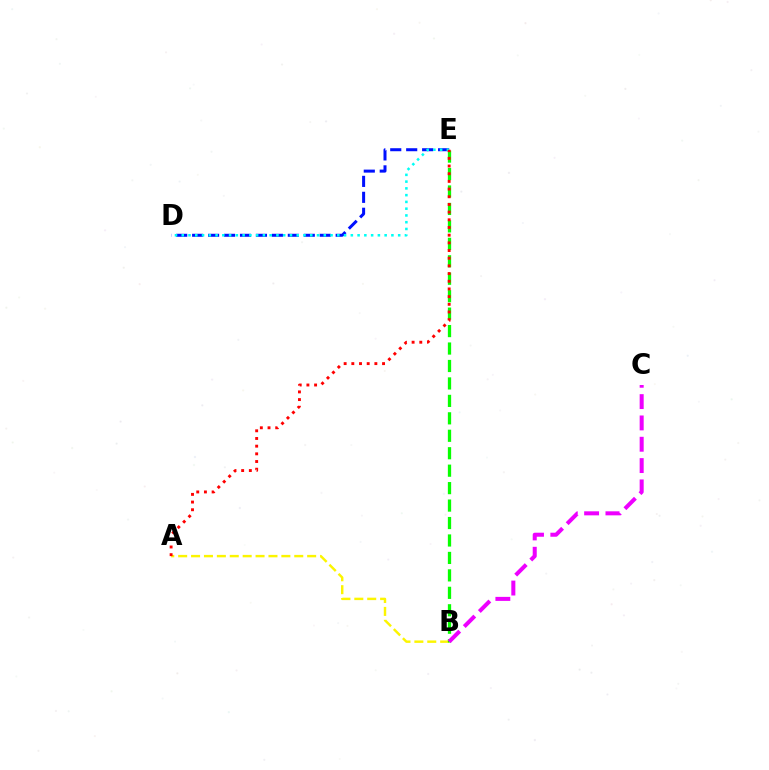{('A', 'B'): [{'color': '#fcf500', 'line_style': 'dashed', 'thickness': 1.75}], ('D', 'E'): [{'color': '#0010ff', 'line_style': 'dashed', 'thickness': 2.17}, {'color': '#00fff6', 'line_style': 'dotted', 'thickness': 1.84}], ('B', 'E'): [{'color': '#08ff00', 'line_style': 'dashed', 'thickness': 2.37}], ('B', 'C'): [{'color': '#ee00ff', 'line_style': 'dashed', 'thickness': 2.9}], ('A', 'E'): [{'color': '#ff0000', 'line_style': 'dotted', 'thickness': 2.09}]}